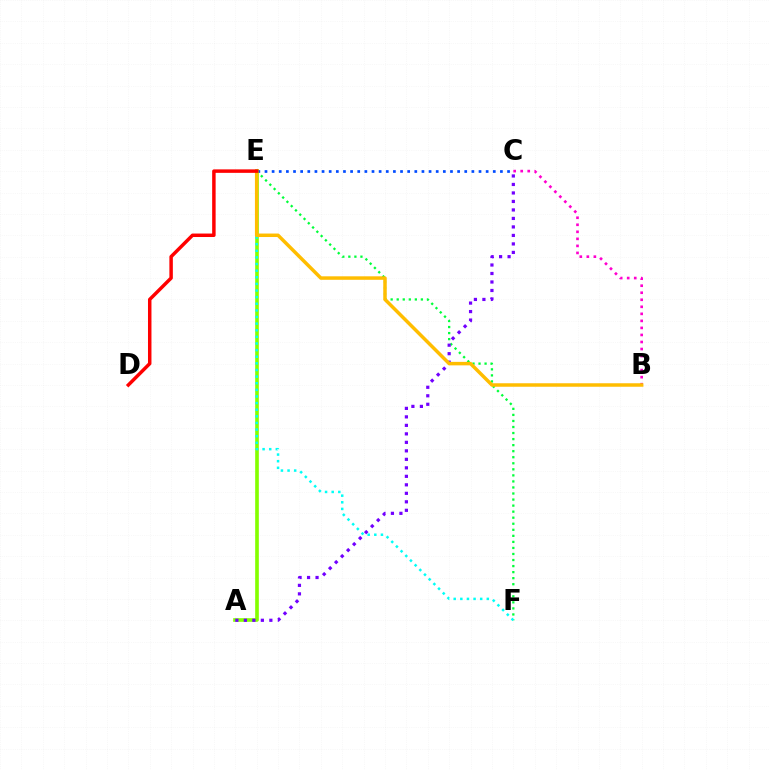{('A', 'E'): [{'color': '#84ff00', 'line_style': 'solid', 'thickness': 2.63}], ('C', 'E'): [{'color': '#004bff', 'line_style': 'dotted', 'thickness': 1.94}], ('E', 'F'): [{'color': '#00ff39', 'line_style': 'dotted', 'thickness': 1.64}, {'color': '#00fff6', 'line_style': 'dotted', 'thickness': 1.8}], ('A', 'C'): [{'color': '#7200ff', 'line_style': 'dotted', 'thickness': 2.31}], ('B', 'C'): [{'color': '#ff00cf', 'line_style': 'dotted', 'thickness': 1.91}], ('B', 'E'): [{'color': '#ffbd00', 'line_style': 'solid', 'thickness': 2.51}], ('D', 'E'): [{'color': '#ff0000', 'line_style': 'solid', 'thickness': 2.5}]}